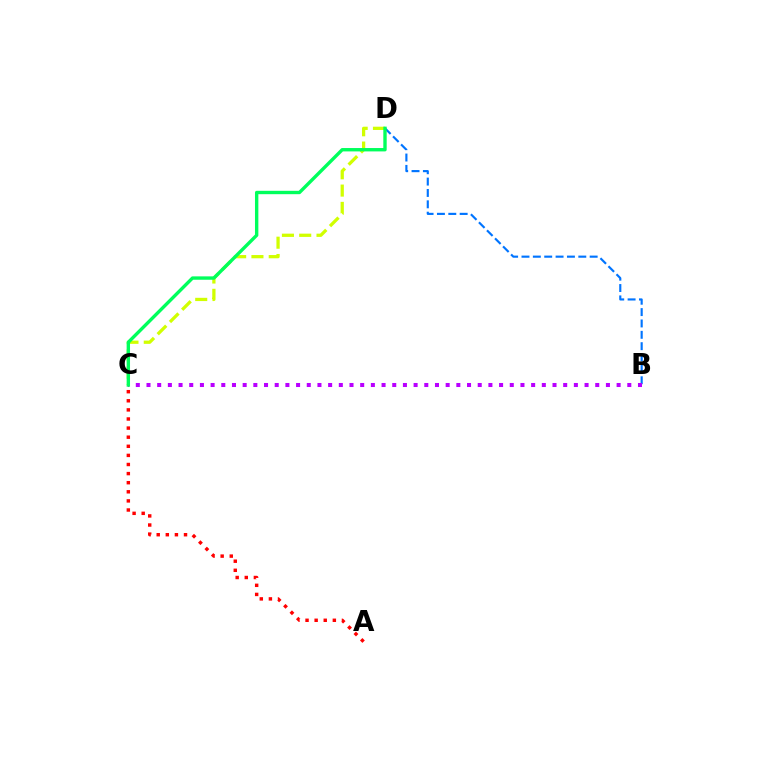{('C', 'D'): [{'color': '#d1ff00', 'line_style': 'dashed', 'thickness': 2.35}, {'color': '#00ff5c', 'line_style': 'solid', 'thickness': 2.43}], ('A', 'C'): [{'color': '#ff0000', 'line_style': 'dotted', 'thickness': 2.47}], ('B', 'D'): [{'color': '#0074ff', 'line_style': 'dashed', 'thickness': 1.54}], ('B', 'C'): [{'color': '#b900ff', 'line_style': 'dotted', 'thickness': 2.9}]}